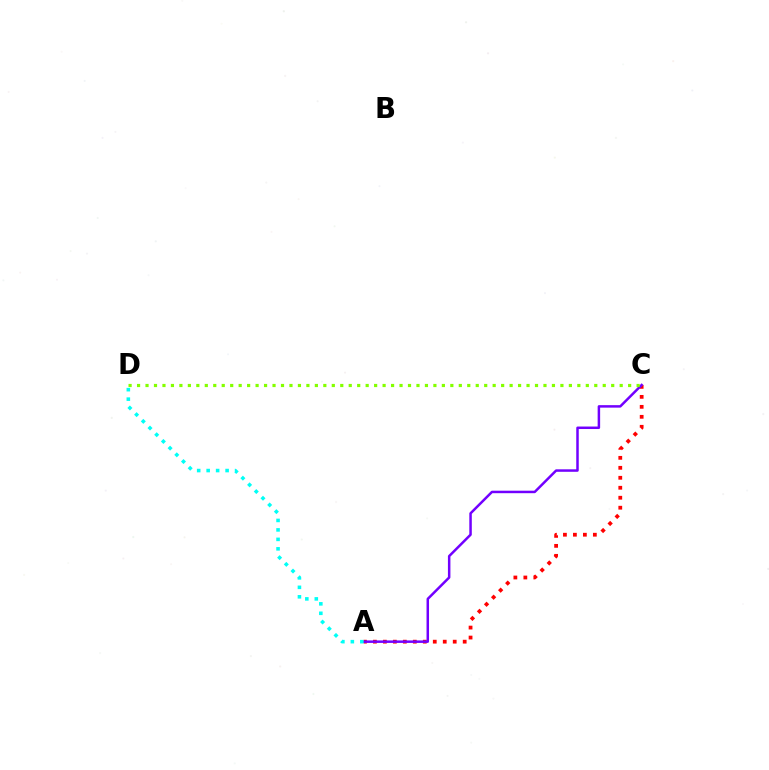{('A', 'C'): [{'color': '#ff0000', 'line_style': 'dotted', 'thickness': 2.71}, {'color': '#7200ff', 'line_style': 'solid', 'thickness': 1.79}], ('C', 'D'): [{'color': '#84ff00', 'line_style': 'dotted', 'thickness': 2.3}], ('A', 'D'): [{'color': '#00fff6', 'line_style': 'dotted', 'thickness': 2.57}]}